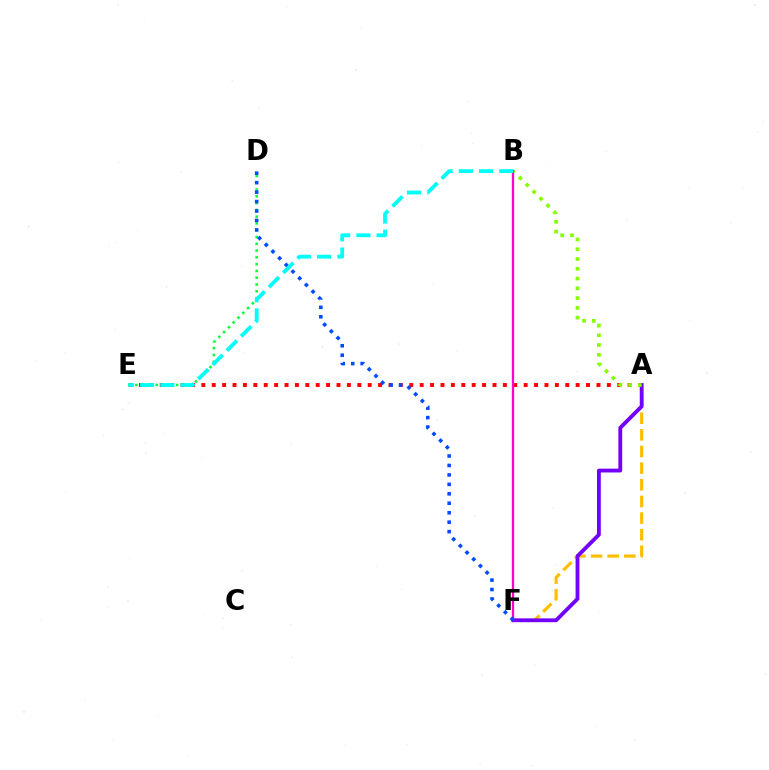{('A', 'F'): [{'color': '#ffbd00', 'line_style': 'dashed', 'thickness': 2.26}, {'color': '#7200ff', 'line_style': 'solid', 'thickness': 2.76}], ('A', 'E'): [{'color': '#ff0000', 'line_style': 'dotted', 'thickness': 2.83}], ('A', 'B'): [{'color': '#84ff00', 'line_style': 'dotted', 'thickness': 2.65}], ('D', 'E'): [{'color': '#00ff39', 'line_style': 'dotted', 'thickness': 1.84}], ('B', 'F'): [{'color': '#ff00cf', 'line_style': 'solid', 'thickness': 1.65}], ('D', 'F'): [{'color': '#004bff', 'line_style': 'dotted', 'thickness': 2.57}], ('B', 'E'): [{'color': '#00fff6', 'line_style': 'dashed', 'thickness': 2.75}]}